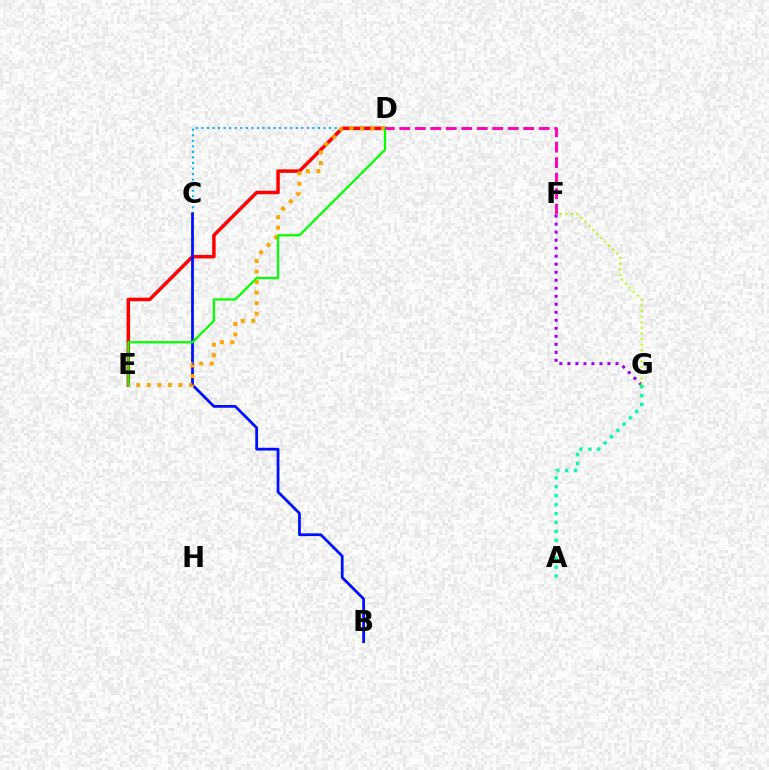{('F', 'G'): [{'color': '#9b00ff', 'line_style': 'dotted', 'thickness': 2.18}, {'color': '#b3ff00', 'line_style': 'dotted', 'thickness': 1.53}], ('C', 'D'): [{'color': '#00b5ff', 'line_style': 'dotted', 'thickness': 1.51}], ('D', 'E'): [{'color': '#ff0000', 'line_style': 'solid', 'thickness': 2.53}, {'color': '#ffa500', 'line_style': 'dotted', 'thickness': 2.86}, {'color': '#08ff00', 'line_style': 'solid', 'thickness': 1.64}], ('B', 'C'): [{'color': '#0010ff', 'line_style': 'solid', 'thickness': 2.0}], ('A', 'G'): [{'color': '#00ff9d', 'line_style': 'dotted', 'thickness': 2.42}], ('D', 'F'): [{'color': '#ff00bd', 'line_style': 'dashed', 'thickness': 2.1}]}